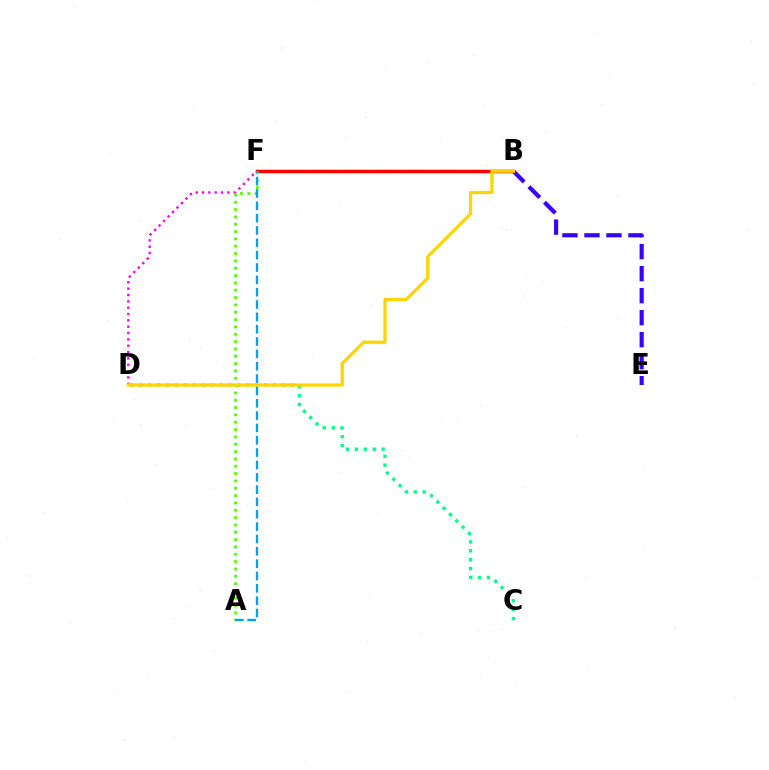{('C', 'D'): [{'color': '#00ff86', 'line_style': 'dotted', 'thickness': 2.42}], ('B', 'E'): [{'color': '#3700ff', 'line_style': 'dashed', 'thickness': 2.99}], ('B', 'D'): [{'color': '#ff00ed', 'line_style': 'dotted', 'thickness': 1.72}, {'color': '#ffd500', 'line_style': 'solid', 'thickness': 2.35}], ('B', 'F'): [{'color': '#ff0000', 'line_style': 'solid', 'thickness': 2.51}], ('A', 'F'): [{'color': '#4fff00', 'line_style': 'dotted', 'thickness': 1.99}, {'color': '#009eff', 'line_style': 'dashed', 'thickness': 1.68}]}